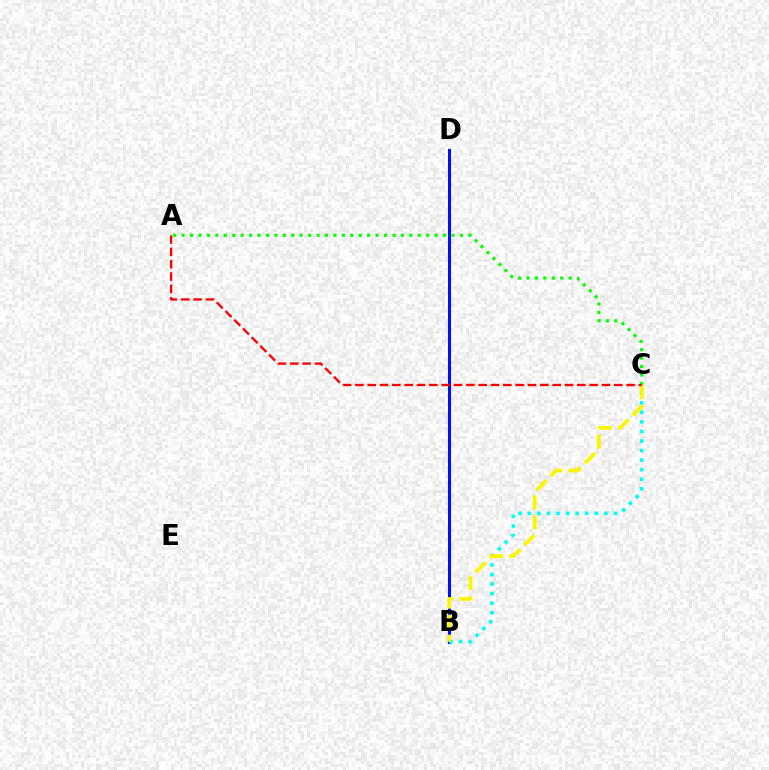{('B', 'D'): [{'color': '#ee00ff', 'line_style': 'dotted', 'thickness': 2.16}, {'color': '#0010ff', 'line_style': 'solid', 'thickness': 2.19}], ('A', 'C'): [{'color': '#08ff00', 'line_style': 'dotted', 'thickness': 2.29}, {'color': '#ff0000', 'line_style': 'dashed', 'thickness': 1.67}], ('B', 'C'): [{'color': '#00fff6', 'line_style': 'dotted', 'thickness': 2.6}, {'color': '#fcf500', 'line_style': 'dashed', 'thickness': 2.71}]}